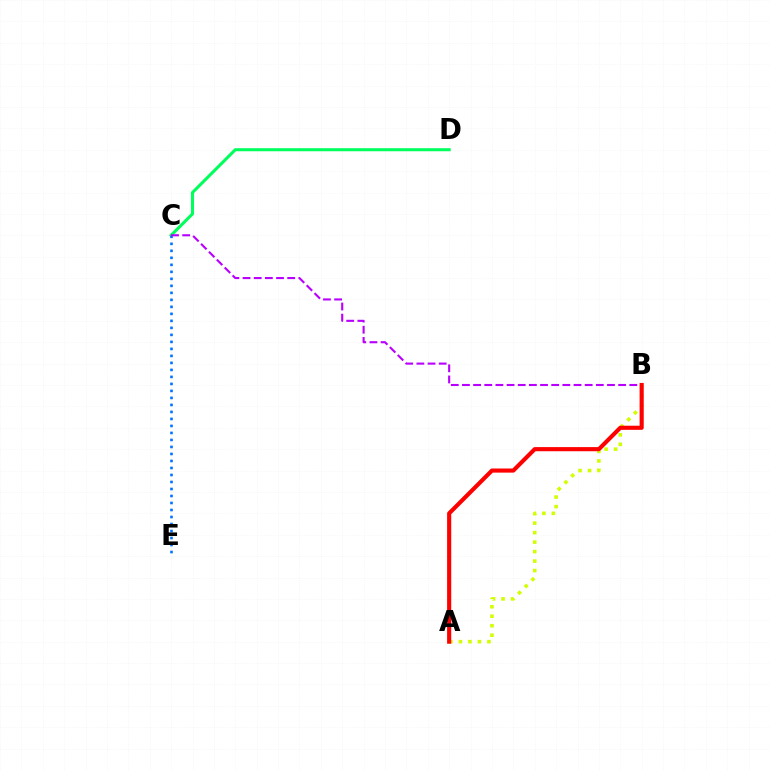{('A', 'B'): [{'color': '#d1ff00', 'line_style': 'dotted', 'thickness': 2.58}, {'color': '#ff0000', 'line_style': 'solid', 'thickness': 2.97}], ('C', 'D'): [{'color': '#00ff5c', 'line_style': 'solid', 'thickness': 2.21}], ('C', 'E'): [{'color': '#0074ff', 'line_style': 'dotted', 'thickness': 1.9}], ('B', 'C'): [{'color': '#b900ff', 'line_style': 'dashed', 'thickness': 1.52}]}